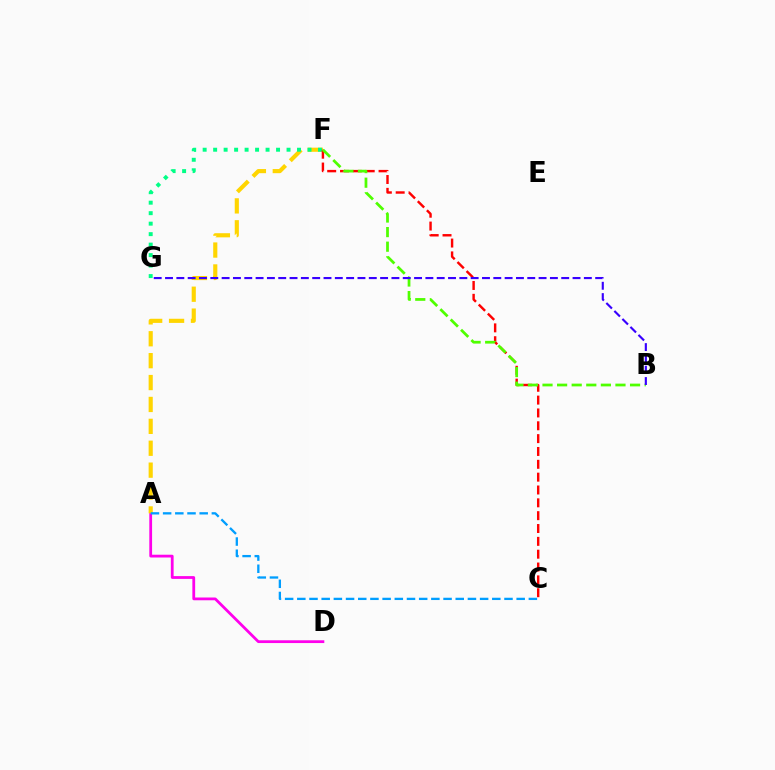{('A', 'D'): [{'color': '#ff00ed', 'line_style': 'solid', 'thickness': 2.0}], ('A', 'F'): [{'color': '#ffd500', 'line_style': 'dashed', 'thickness': 2.97}], ('F', 'G'): [{'color': '#00ff86', 'line_style': 'dotted', 'thickness': 2.85}], ('C', 'F'): [{'color': '#ff0000', 'line_style': 'dashed', 'thickness': 1.74}], ('B', 'F'): [{'color': '#4fff00', 'line_style': 'dashed', 'thickness': 1.98}], ('B', 'G'): [{'color': '#3700ff', 'line_style': 'dashed', 'thickness': 1.54}], ('A', 'C'): [{'color': '#009eff', 'line_style': 'dashed', 'thickness': 1.66}]}